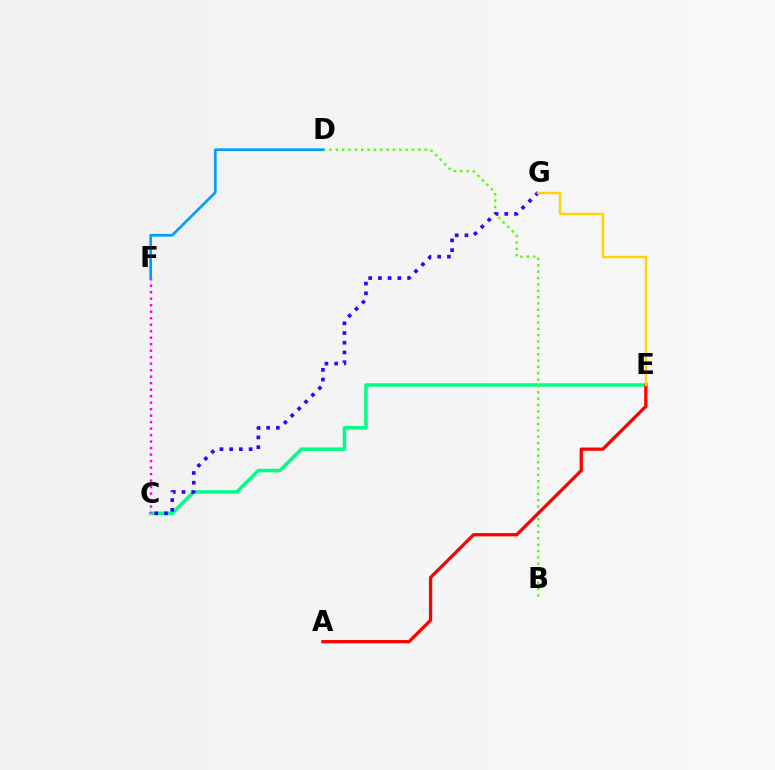{('C', 'E'): [{'color': '#00ff86', 'line_style': 'solid', 'thickness': 2.53}], ('B', 'D'): [{'color': '#4fff00', 'line_style': 'dotted', 'thickness': 1.72}], ('A', 'E'): [{'color': '#ff0000', 'line_style': 'solid', 'thickness': 2.36}], ('C', 'F'): [{'color': '#ff00ed', 'line_style': 'dotted', 'thickness': 1.76}], ('C', 'G'): [{'color': '#3700ff', 'line_style': 'dotted', 'thickness': 2.64}], ('E', 'G'): [{'color': '#ffd500', 'line_style': 'solid', 'thickness': 1.73}], ('D', 'F'): [{'color': '#009eff', 'line_style': 'solid', 'thickness': 1.94}]}